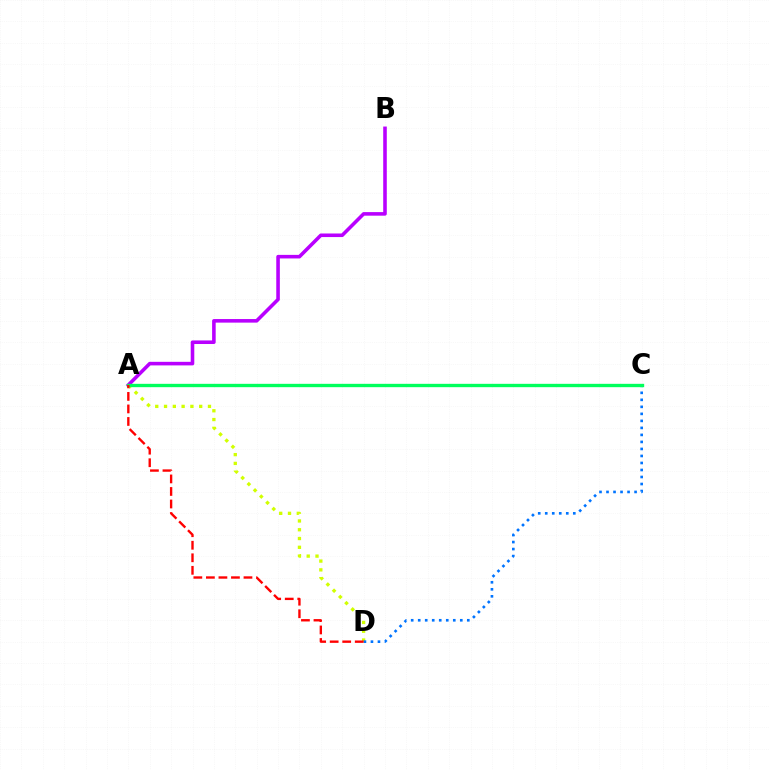{('A', 'D'): [{'color': '#d1ff00', 'line_style': 'dotted', 'thickness': 2.39}, {'color': '#ff0000', 'line_style': 'dashed', 'thickness': 1.7}], ('C', 'D'): [{'color': '#0074ff', 'line_style': 'dotted', 'thickness': 1.91}], ('A', 'B'): [{'color': '#b900ff', 'line_style': 'solid', 'thickness': 2.58}], ('A', 'C'): [{'color': '#00ff5c', 'line_style': 'solid', 'thickness': 2.41}]}